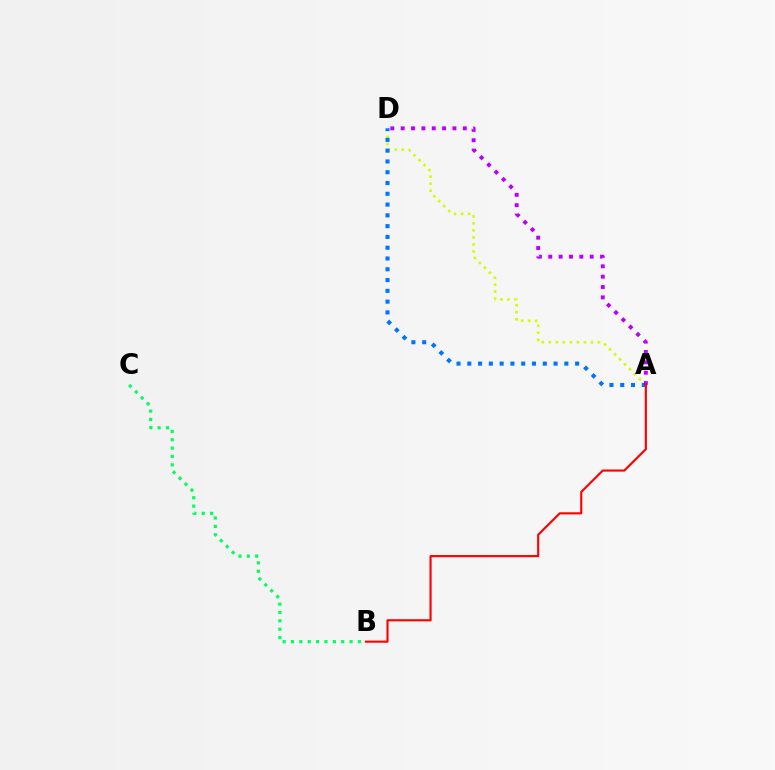{('A', 'D'): [{'color': '#d1ff00', 'line_style': 'dotted', 'thickness': 1.91}, {'color': '#0074ff', 'line_style': 'dotted', 'thickness': 2.93}, {'color': '#b900ff', 'line_style': 'dotted', 'thickness': 2.81}], ('A', 'B'): [{'color': '#ff0000', 'line_style': 'solid', 'thickness': 1.53}], ('B', 'C'): [{'color': '#00ff5c', 'line_style': 'dotted', 'thickness': 2.27}]}